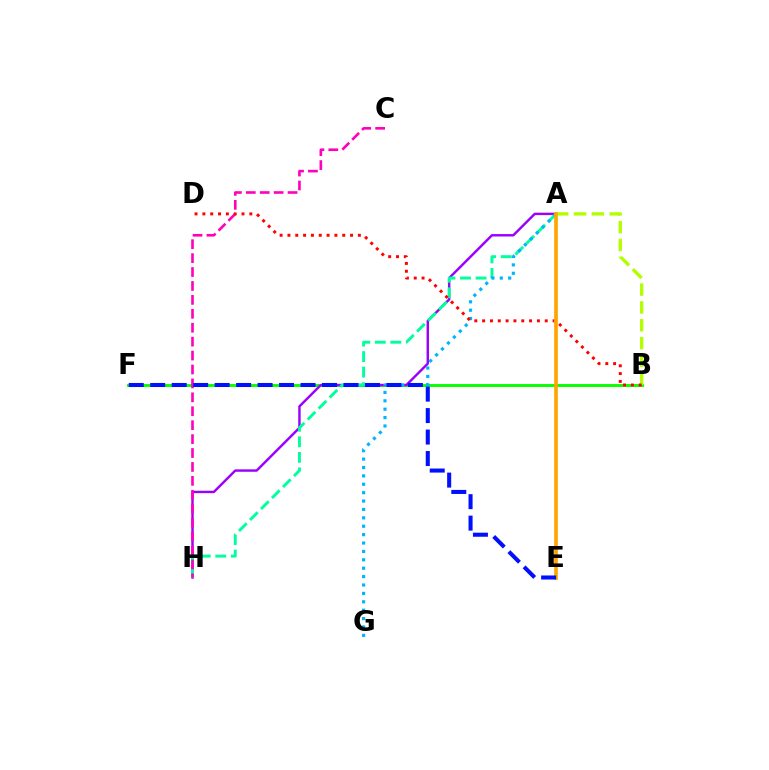{('B', 'F'): [{'color': '#08ff00', 'line_style': 'solid', 'thickness': 2.09}], ('A', 'H'): [{'color': '#9b00ff', 'line_style': 'solid', 'thickness': 1.75}, {'color': '#00ff9d', 'line_style': 'dashed', 'thickness': 2.11}], ('C', 'H'): [{'color': '#ff00bd', 'line_style': 'dashed', 'thickness': 1.89}], ('A', 'G'): [{'color': '#00b5ff', 'line_style': 'dotted', 'thickness': 2.28}], ('A', 'B'): [{'color': '#b3ff00', 'line_style': 'dashed', 'thickness': 2.42}], ('B', 'D'): [{'color': '#ff0000', 'line_style': 'dotted', 'thickness': 2.13}], ('A', 'E'): [{'color': '#ffa500', 'line_style': 'solid', 'thickness': 2.64}], ('E', 'F'): [{'color': '#0010ff', 'line_style': 'dashed', 'thickness': 2.92}]}